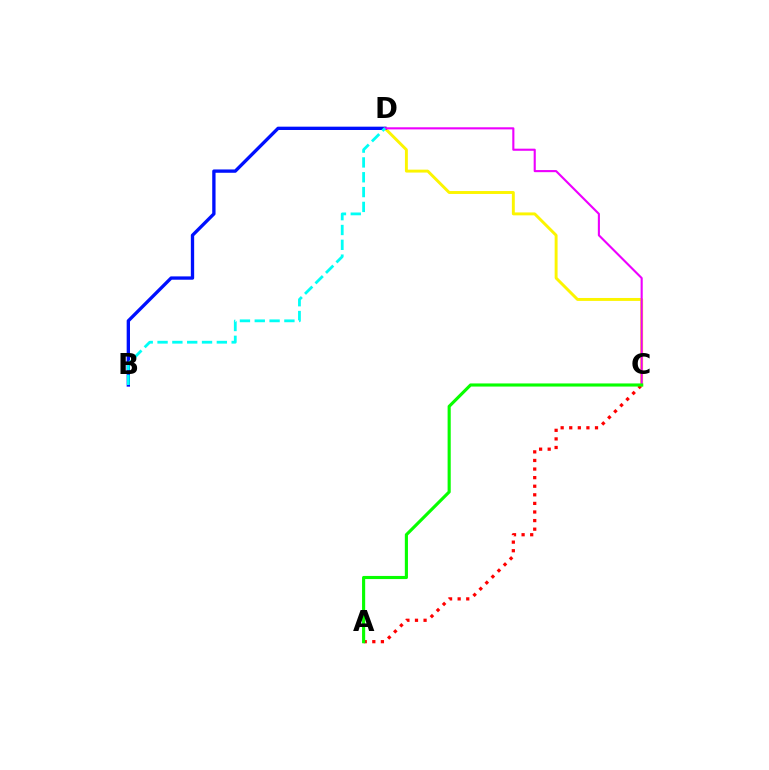{('C', 'D'): [{'color': '#fcf500', 'line_style': 'solid', 'thickness': 2.1}, {'color': '#ee00ff', 'line_style': 'solid', 'thickness': 1.52}], ('A', 'C'): [{'color': '#ff0000', 'line_style': 'dotted', 'thickness': 2.33}, {'color': '#08ff00', 'line_style': 'solid', 'thickness': 2.25}], ('B', 'D'): [{'color': '#0010ff', 'line_style': 'solid', 'thickness': 2.39}, {'color': '#00fff6', 'line_style': 'dashed', 'thickness': 2.01}]}